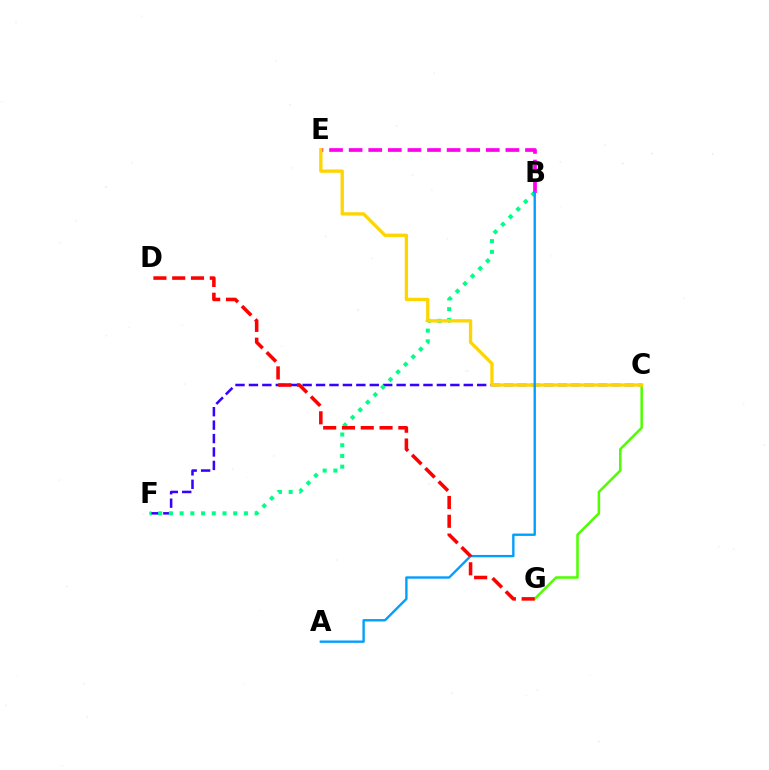{('C', 'F'): [{'color': '#3700ff', 'line_style': 'dashed', 'thickness': 1.82}], ('B', 'F'): [{'color': '#00ff86', 'line_style': 'dotted', 'thickness': 2.91}], ('B', 'E'): [{'color': '#ff00ed', 'line_style': 'dashed', 'thickness': 2.66}], ('C', 'G'): [{'color': '#4fff00', 'line_style': 'solid', 'thickness': 1.82}], ('C', 'E'): [{'color': '#ffd500', 'line_style': 'solid', 'thickness': 2.39}], ('A', 'B'): [{'color': '#009eff', 'line_style': 'solid', 'thickness': 1.7}], ('D', 'G'): [{'color': '#ff0000', 'line_style': 'dashed', 'thickness': 2.55}]}